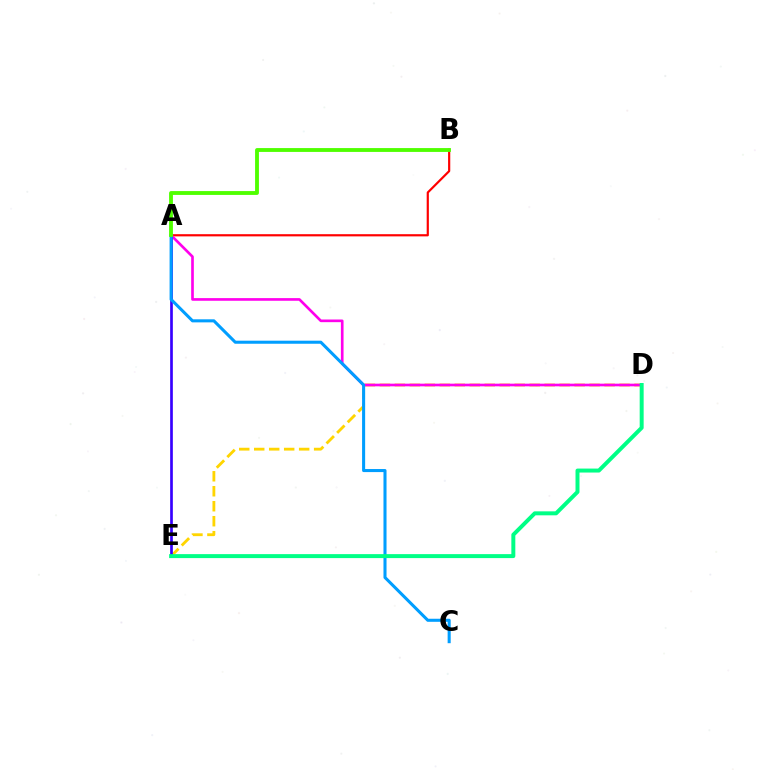{('A', 'B'): [{'color': '#ff0000', 'line_style': 'solid', 'thickness': 1.58}, {'color': '#4fff00', 'line_style': 'solid', 'thickness': 2.77}], ('D', 'E'): [{'color': '#ffd500', 'line_style': 'dashed', 'thickness': 2.03}, {'color': '#00ff86', 'line_style': 'solid', 'thickness': 2.86}], ('A', 'D'): [{'color': '#ff00ed', 'line_style': 'solid', 'thickness': 1.92}], ('A', 'E'): [{'color': '#3700ff', 'line_style': 'solid', 'thickness': 1.93}], ('A', 'C'): [{'color': '#009eff', 'line_style': 'solid', 'thickness': 2.2}]}